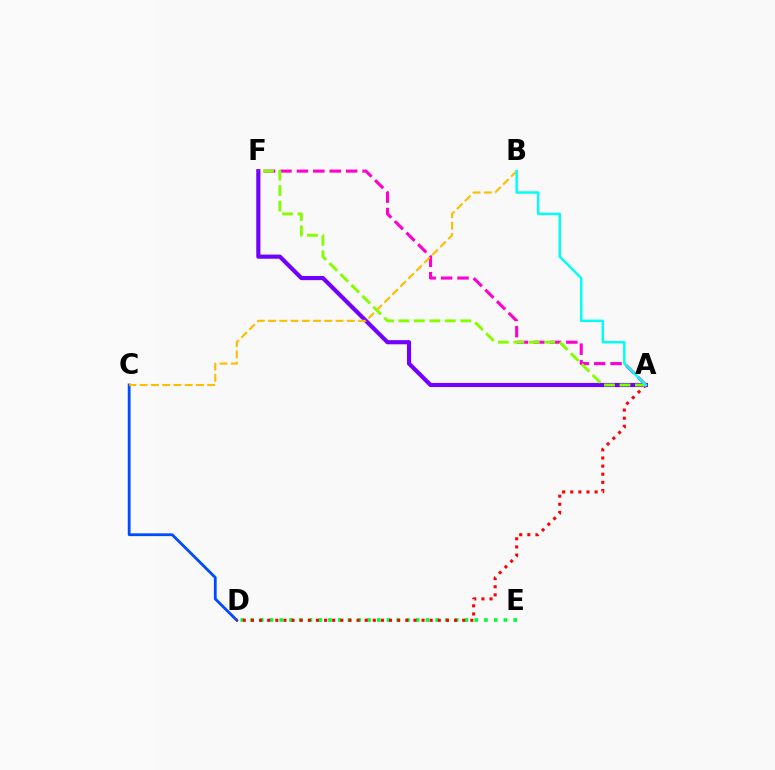{('D', 'E'): [{'color': '#00ff39', 'line_style': 'dotted', 'thickness': 2.65}], ('C', 'D'): [{'color': '#004bff', 'line_style': 'solid', 'thickness': 2.01}], ('A', 'D'): [{'color': '#ff0000', 'line_style': 'dotted', 'thickness': 2.21}], ('A', 'F'): [{'color': '#7200ff', 'line_style': 'solid', 'thickness': 2.98}, {'color': '#ff00cf', 'line_style': 'dashed', 'thickness': 2.23}, {'color': '#84ff00', 'line_style': 'dashed', 'thickness': 2.1}], ('B', 'C'): [{'color': '#ffbd00', 'line_style': 'dashed', 'thickness': 1.53}], ('A', 'B'): [{'color': '#00fff6', 'line_style': 'solid', 'thickness': 1.78}]}